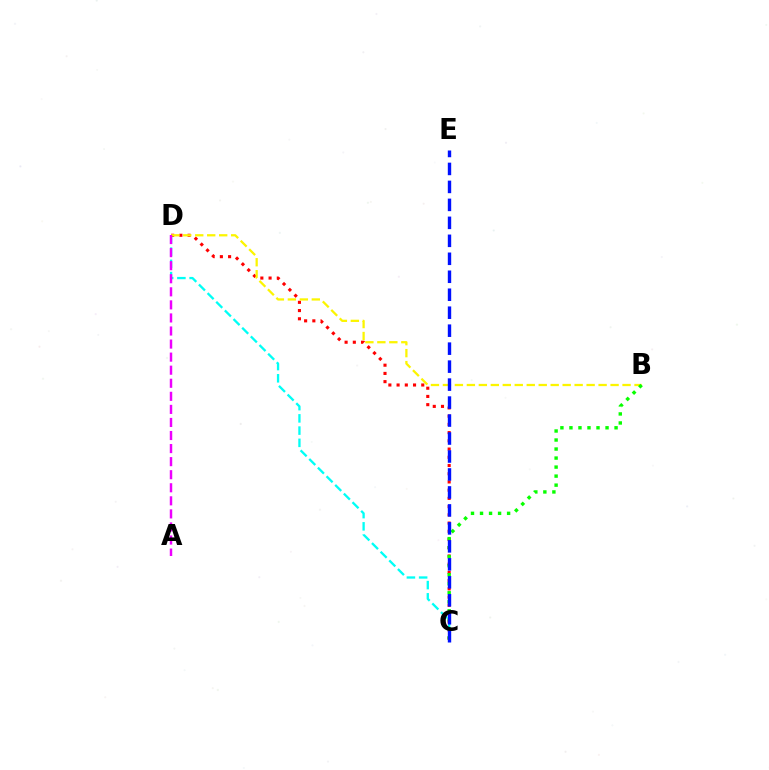{('C', 'D'): [{'color': '#00fff6', 'line_style': 'dashed', 'thickness': 1.66}, {'color': '#ff0000', 'line_style': 'dotted', 'thickness': 2.23}], ('B', 'D'): [{'color': '#fcf500', 'line_style': 'dashed', 'thickness': 1.63}], ('B', 'C'): [{'color': '#08ff00', 'line_style': 'dotted', 'thickness': 2.45}], ('C', 'E'): [{'color': '#0010ff', 'line_style': 'dashed', 'thickness': 2.44}], ('A', 'D'): [{'color': '#ee00ff', 'line_style': 'dashed', 'thickness': 1.77}]}